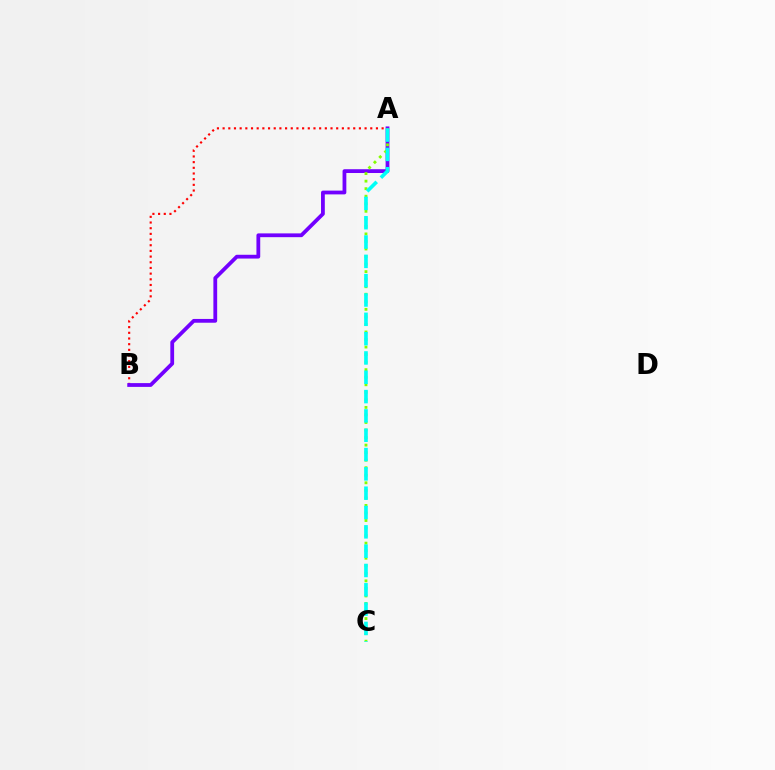{('A', 'B'): [{'color': '#ff0000', 'line_style': 'dotted', 'thickness': 1.54}, {'color': '#7200ff', 'line_style': 'solid', 'thickness': 2.72}], ('A', 'C'): [{'color': '#84ff00', 'line_style': 'dotted', 'thickness': 2.05}, {'color': '#00fff6', 'line_style': 'dashed', 'thickness': 2.62}]}